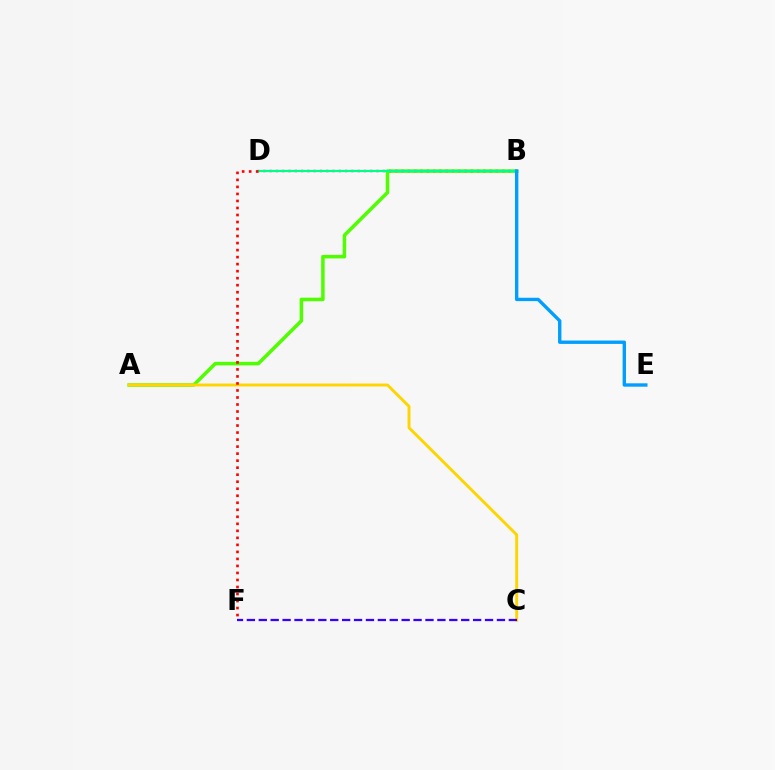{('A', 'B'): [{'color': '#4fff00', 'line_style': 'solid', 'thickness': 2.53}], ('A', 'C'): [{'color': '#ffd500', 'line_style': 'solid', 'thickness': 2.09}], ('B', 'D'): [{'color': '#ff00ed', 'line_style': 'dotted', 'thickness': 1.71}, {'color': '#00ff86', 'line_style': 'solid', 'thickness': 1.59}], ('C', 'F'): [{'color': '#3700ff', 'line_style': 'dashed', 'thickness': 1.62}], ('D', 'F'): [{'color': '#ff0000', 'line_style': 'dotted', 'thickness': 1.91}], ('B', 'E'): [{'color': '#009eff', 'line_style': 'solid', 'thickness': 2.42}]}